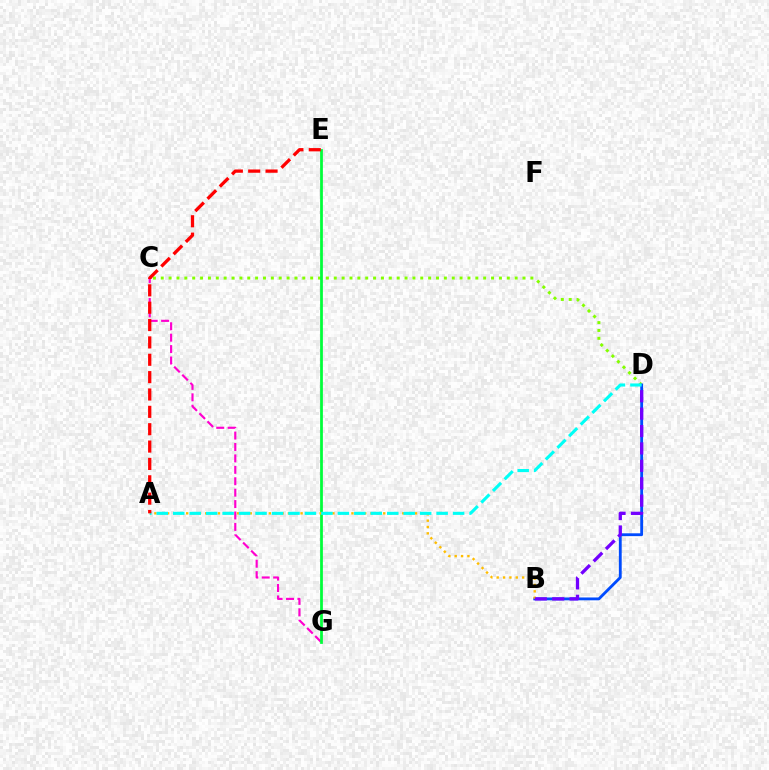{('C', 'D'): [{'color': '#84ff00', 'line_style': 'dotted', 'thickness': 2.14}], ('C', 'G'): [{'color': '#ff00cf', 'line_style': 'dashed', 'thickness': 1.55}], ('B', 'D'): [{'color': '#004bff', 'line_style': 'solid', 'thickness': 2.04}, {'color': '#7200ff', 'line_style': 'dashed', 'thickness': 2.36}], ('E', 'G'): [{'color': '#00ff39', 'line_style': 'solid', 'thickness': 1.99}], ('A', 'B'): [{'color': '#ffbd00', 'line_style': 'dotted', 'thickness': 1.73}], ('A', 'D'): [{'color': '#00fff6', 'line_style': 'dashed', 'thickness': 2.24}], ('A', 'E'): [{'color': '#ff0000', 'line_style': 'dashed', 'thickness': 2.36}]}